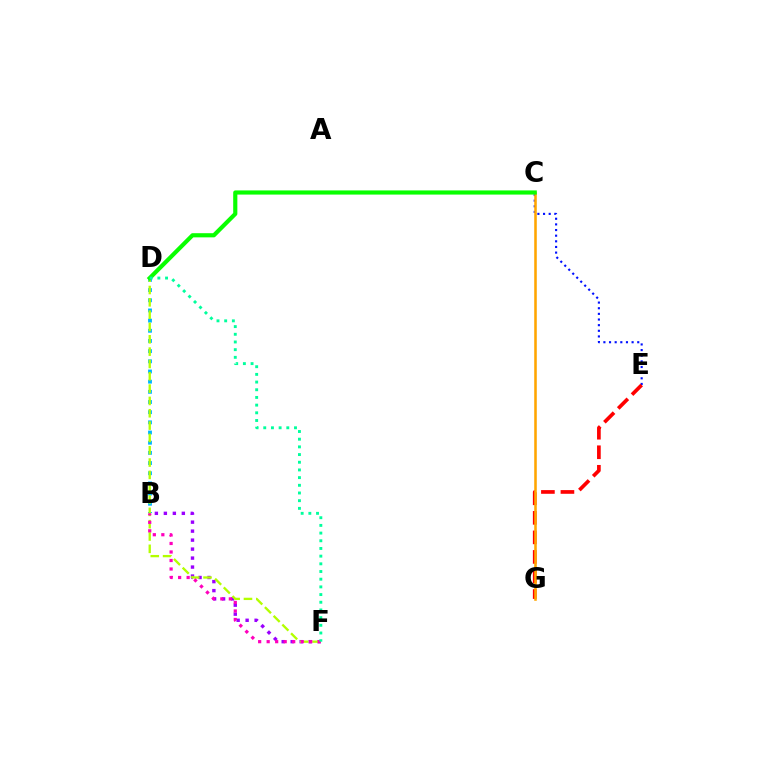{('B', 'F'): [{'color': '#9b00ff', 'line_style': 'dotted', 'thickness': 2.44}, {'color': '#ff00bd', 'line_style': 'dotted', 'thickness': 2.31}], ('C', 'E'): [{'color': '#0010ff', 'line_style': 'dotted', 'thickness': 1.53}], ('E', 'G'): [{'color': '#ff0000', 'line_style': 'dashed', 'thickness': 2.65}], ('B', 'D'): [{'color': '#00b5ff', 'line_style': 'dotted', 'thickness': 2.76}], ('D', 'F'): [{'color': '#b3ff00', 'line_style': 'dashed', 'thickness': 1.67}, {'color': '#00ff9d', 'line_style': 'dotted', 'thickness': 2.09}], ('C', 'G'): [{'color': '#ffa500', 'line_style': 'solid', 'thickness': 1.84}], ('C', 'D'): [{'color': '#08ff00', 'line_style': 'solid', 'thickness': 2.99}]}